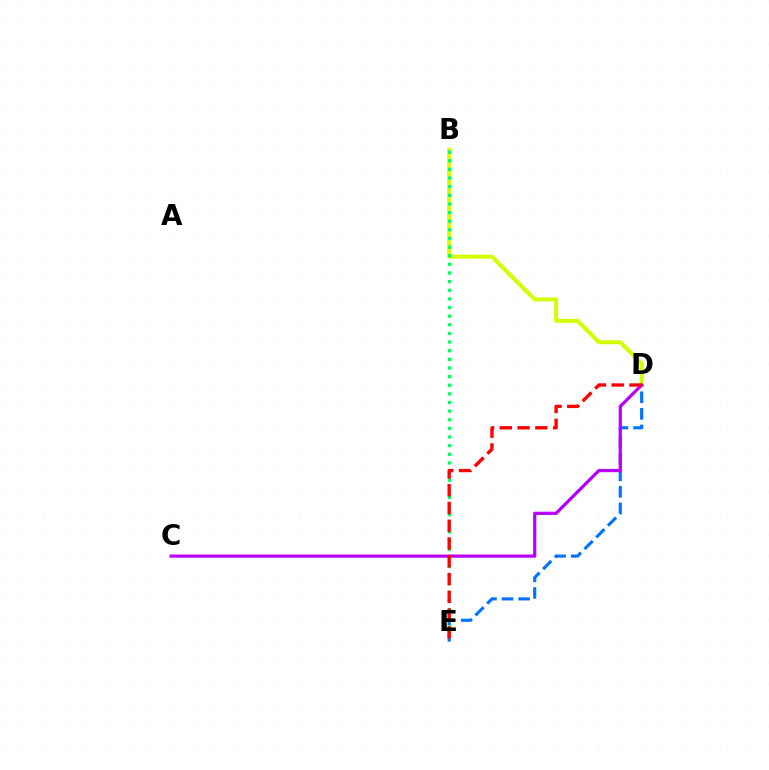{('B', 'D'): [{'color': '#d1ff00', 'line_style': 'solid', 'thickness': 2.88}], ('D', 'E'): [{'color': '#0074ff', 'line_style': 'dashed', 'thickness': 2.25}, {'color': '#ff0000', 'line_style': 'dashed', 'thickness': 2.41}], ('C', 'D'): [{'color': '#b900ff', 'line_style': 'solid', 'thickness': 2.33}], ('B', 'E'): [{'color': '#00ff5c', 'line_style': 'dotted', 'thickness': 2.35}]}